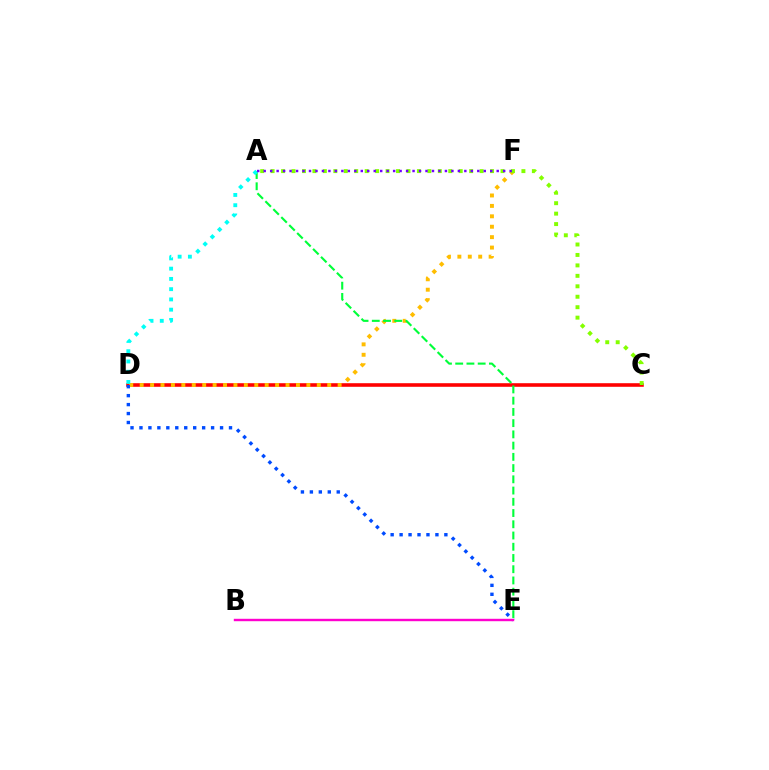{('C', 'D'): [{'color': '#ff0000', 'line_style': 'solid', 'thickness': 2.58}], ('D', 'F'): [{'color': '#ffbd00', 'line_style': 'dotted', 'thickness': 2.83}], ('A', 'C'): [{'color': '#84ff00', 'line_style': 'dotted', 'thickness': 2.84}], ('A', 'E'): [{'color': '#00ff39', 'line_style': 'dashed', 'thickness': 1.53}], ('A', 'D'): [{'color': '#00fff6', 'line_style': 'dotted', 'thickness': 2.79}], ('A', 'F'): [{'color': '#7200ff', 'line_style': 'dotted', 'thickness': 1.76}], ('D', 'E'): [{'color': '#004bff', 'line_style': 'dotted', 'thickness': 2.43}], ('B', 'E'): [{'color': '#ff00cf', 'line_style': 'solid', 'thickness': 1.74}]}